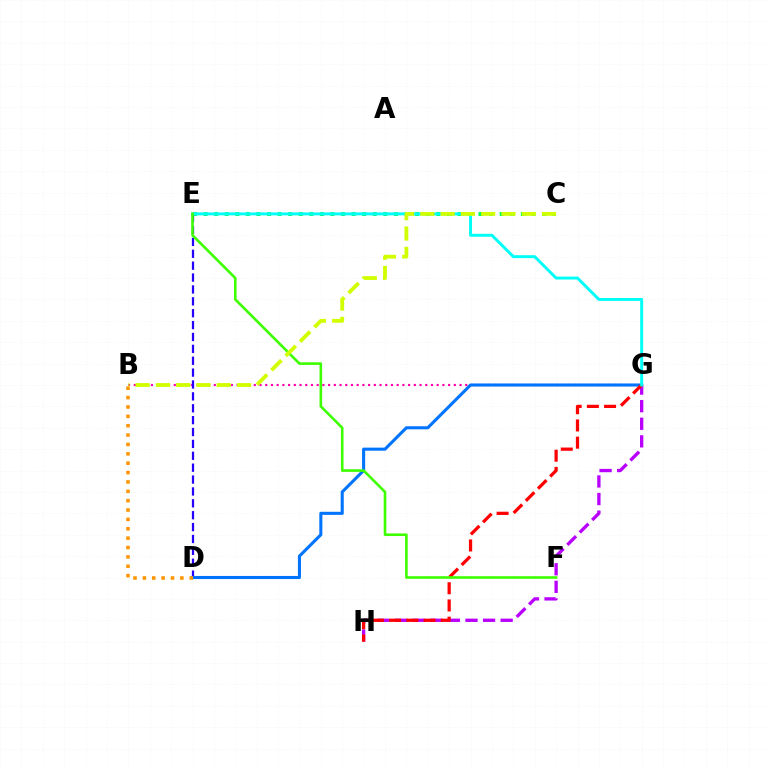{('C', 'E'): [{'color': '#00ff5c', 'line_style': 'dotted', 'thickness': 2.87}], ('B', 'G'): [{'color': '#ff00ac', 'line_style': 'dotted', 'thickness': 1.55}], ('D', 'E'): [{'color': '#2500ff', 'line_style': 'dashed', 'thickness': 1.61}], ('D', 'G'): [{'color': '#0074ff', 'line_style': 'solid', 'thickness': 2.21}], ('B', 'D'): [{'color': '#ff9400', 'line_style': 'dotted', 'thickness': 2.55}], ('G', 'H'): [{'color': '#b900ff', 'line_style': 'dashed', 'thickness': 2.39}, {'color': '#ff0000', 'line_style': 'dashed', 'thickness': 2.34}], ('E', 'G'): [{'color': '#00fff6', 'line_style': 'solid', 'thickness': 2.12}], ('E', 'F'): [{'color': '#3dff00', 'line_style': 'solid', 'thickness': 1.88}], ('B', 'C'): [{'color': '#d1ff00', 'line_style': 'dashed', 'thickness': 2.76}]}